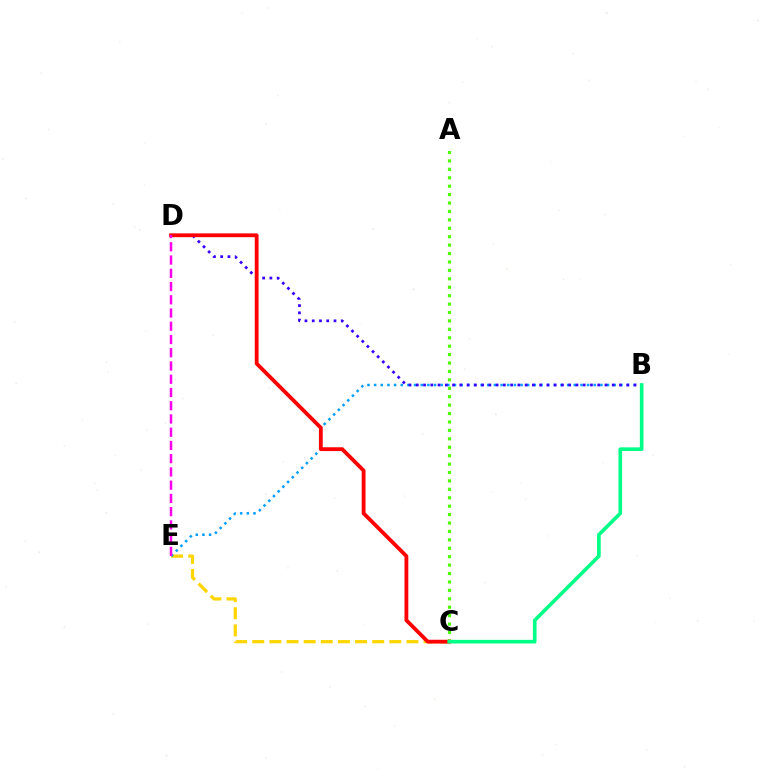{('C', 'E'): [{'color': '#ffd500', 'line_style': 'dashed', 'thickness': 2.33}], ('B', 'E'): [{'color': '#009eff', 'line_style': 'dotted', 'thickness': 1.81}], ('A', 'C'): [{'color': '#4fff00', 'line_style': 'dotted', 'thickness': 2.29}], ('B', 'D'): [{'color': '#3700ff', 'line_style': 'dotted', 'thickness': 1.97}], ('C', 'D'): [{'color': '#ff0000', 'line_style': 'solid', 'thickness': 2.74}], ('B', 'C'): [{'color': '#00ff86', 'line_style': 'solid', 'thickness': 2.61}], ('D', 'E'): [{'color': '#ff00ed', 'line_style': 'dashed', 'thickness': 1.8}]}